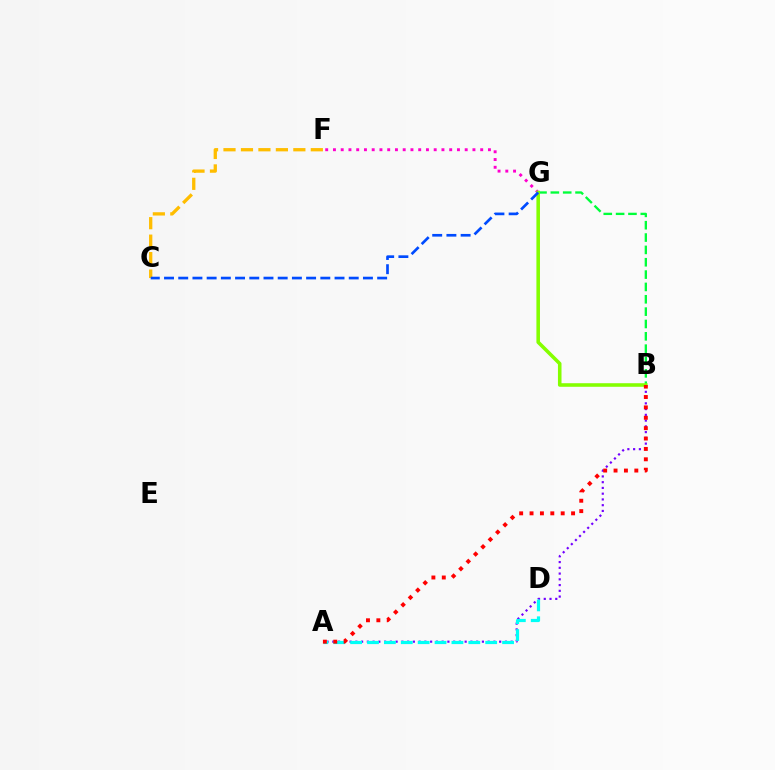{('C', 'F'): [{'color': '#ffbd00', 'line_style': 'dashed', 'thickness': 2.37}], ('A', 'B'): [{'color': '#7200ff', 'line_style': 'dotted', 'thickness': 1.56}, {'color': '#ff0000', 'line_style': 'dotted', 'thickness': 2.82}], ('B', 'G'): [{'color': '#00ff39', 'line_style': 'dashed', 'thickness': 1.68}, {'color': '#84ff00', 'line_style': 'solid', 'thickness': 2.56}], ('F', 'G'): [{'color': '#ff00cf', 'line_style': 'dotted', 'thickness': 2.11}], ('C', 'G'): [{'color': '#004bff', 'line_style': 'dashed', 'thickness': 1.93}], ('A', 'D'): [{'color': '#00fff6', 'line_style': 'dashed', 'thickness': 2.29}]}